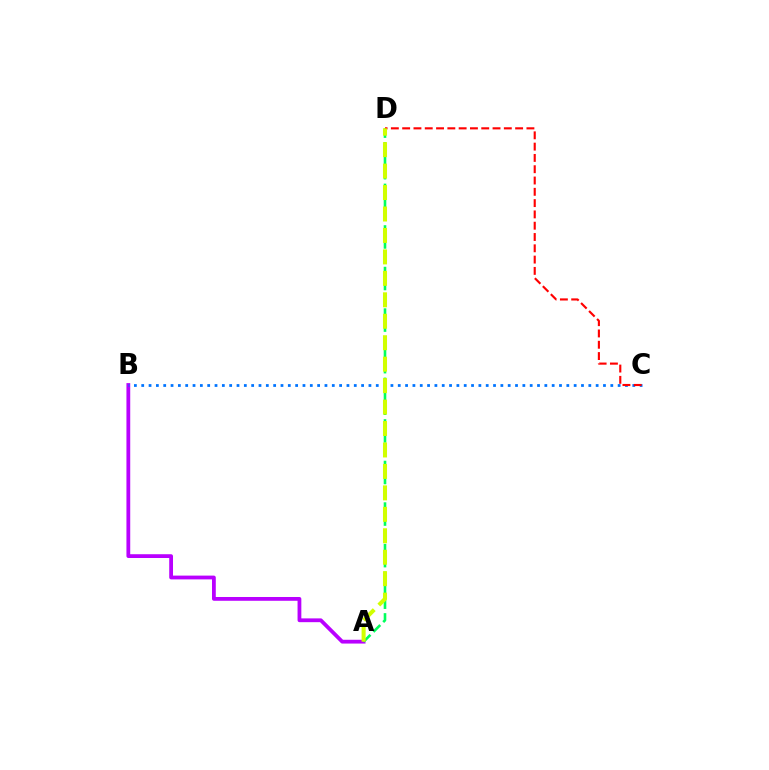{('A', 'B'): [{'color': '#b900ff', 'line_style': 'solid', 'thickness': 2.73}], ('B', 'C'): [{'color': '#0074ff', 'line_style': 'dotted', 'thickness': 1.99}], ('A', 'D'): [{'color': '#00ff5c', 'line_style': 'dashed', 'thickness': 1.88}, {'color': '#d1ff00', 'line_style': 'dashed', 'thickness': 2.91}], ('C', 'D'): [{'color': '#ff0000', 'line_style': 'dashed', 'thickness': 1.53}]}